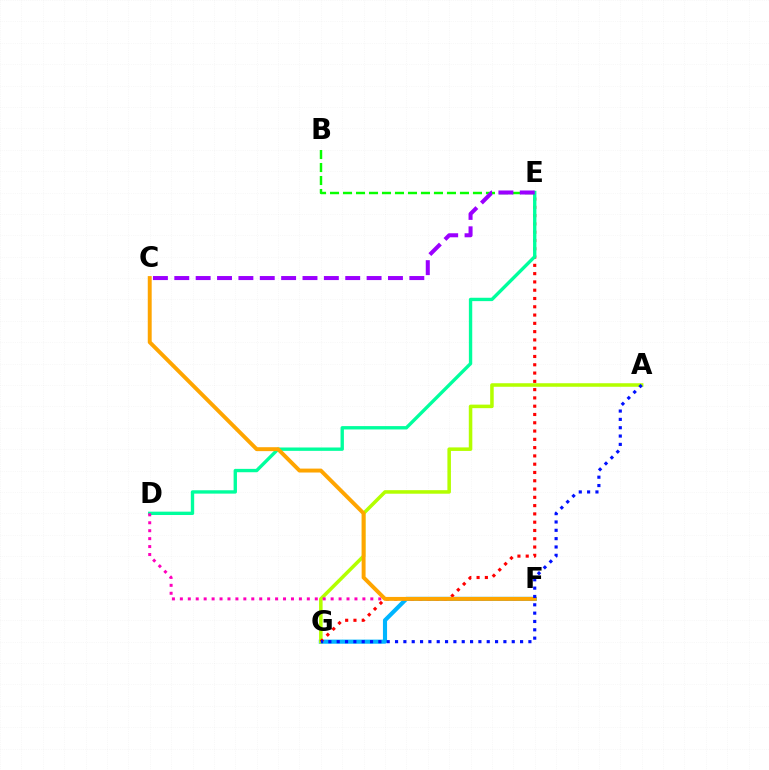{('F', 'G'): [{'color': '#00b5ff', 'line_style': 'solid', 'thickness': 2.96}], ('A', 'G'): [{'color': '#b3ff00', 'line_style': 'solid', 'thickness': 2.54}, {'color': '#0010ff', 'line_style': 'dotted', 'thickness': 2.26}], ('E', 'G'): [{'color': '#ff0000', 'line_style': 'dotted', 'thickness': 2.25}], ('D', 'E'): [{'color': '#00ff9d', 'line_style': 'solid', 'thickness': 2.42}], ('D', 'F'): [{'color': '#ff00bd', 'line_style': 'dotted', 'thickness': 2.16}], ('C', 'F'): [{'color': '#ffa500', 'line_style': 'solid', 'thickness': 2.83}], ('B', 'E'): [{'color': '#08ff00', 'line_style': 'dashed', 'thickness': 1.77}], ('C', 'E'): [{'color': '#9b00ff', 'line_style': 'dashed', 'thickness': 2.9}]}